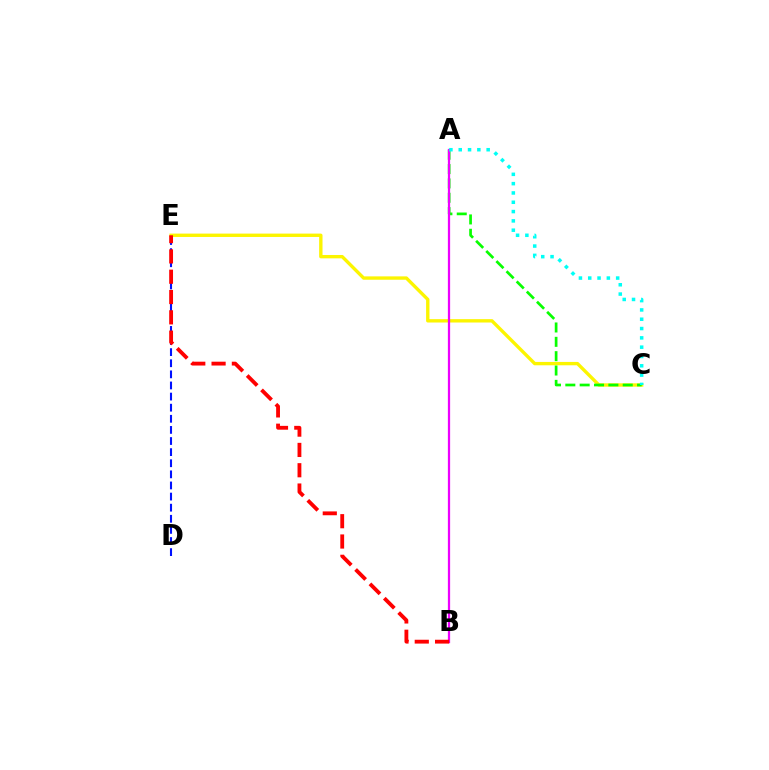{('C', 'E'): [{'color': '#fcf500', 'line_style': 'solid', 'thickness': 2.42}], ('D', 'E'): [{'color': '#0010ff', 'line_style': 'dashed', 'thickness': 1.51}], ('A', 'C'): [{'color': '#08ff00', 'line_style': 'dashed', 'thickness': 1.95}, {'color': '#00fff6', 'line_style': 'dotted', 'thickness': 2.53}], ('A', 'B'): [{'color': '#ee00ff', 'line_style': 'solid', 'thickness': 1.62}], ('B', 'E'): [{'color': '#ff0000', 'line_style': 'dashed', 'thickness': 2.76}]}